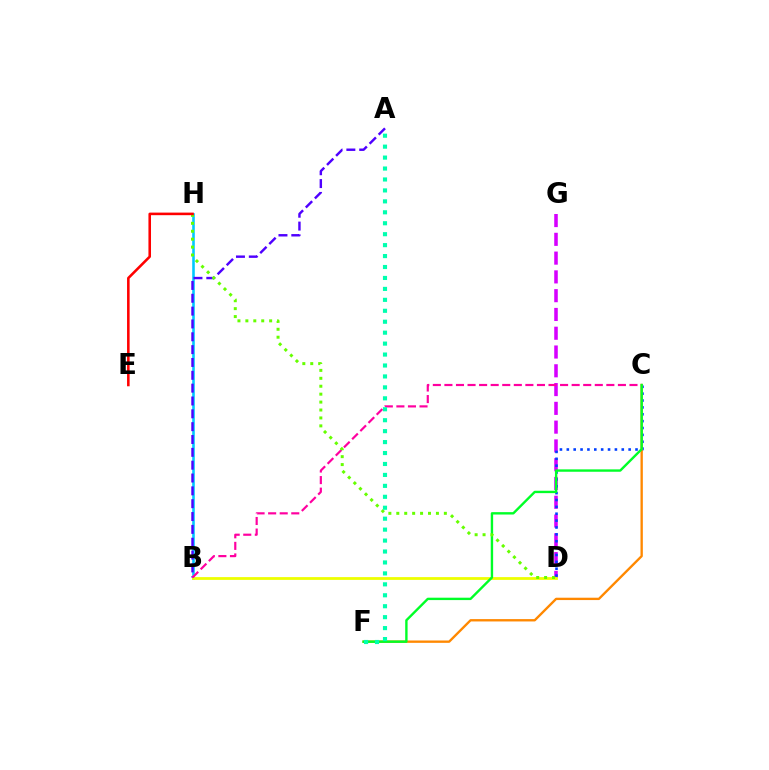{('D', 'G'): [{'color': '#d600ff', 'line_style': 'dashed', 'thickness': 2.55}], ('B', 'H'): [{'color': '#00c7ff', 'line_style': 'solid', 'thickness': 1.86}], ('C', 'D'): [{'color': '#003fff', 'line_style': 'dotted', 'thickness': 1.87}], ('B', 'D'): [{'color': '#eeff00', 'line_style': 'solid', 'thickness': 2.0}], ('A', 'B'): [{'color': '#4f00ff', 'line_style': 'dashed', 'thickness': 1.74}], ('C', 'F'): [{'color': '#ff8800', 'line_style': 'solid', 'thickness': 1.69}, {'color': '#00ff27', 'line_style': 'solid', 'thickness': 1.72}], ('B', 'C'): [{'color': '#ff00a0', 'line_style': 'dashed', 'thickness': 1.57}], ('D', 'H'): [{'color': '#66ff00', 'line_style': 'dotted', 'thickness': 2.15}], ('A', 'F'): [{'color': '#00ffaf', 'line_style': 'dotted', 'thickness': 2.97}], ('E', 'H'): [{'color': '#ff0000', 'line_style': 'solid', 'thickness': 1.85}]}